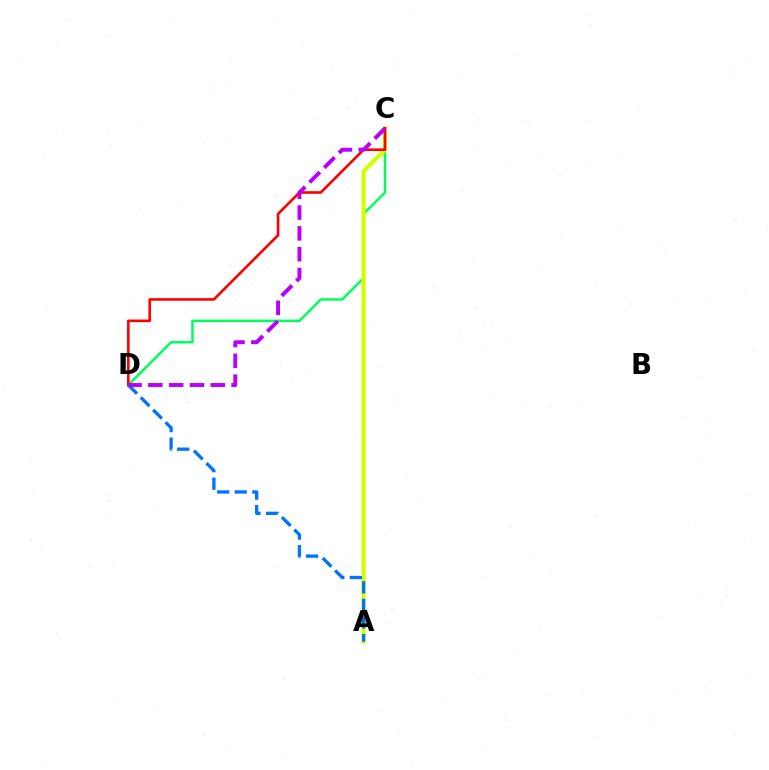{('C', 'D'): [{'color': '#00ff5c', 'line_style': 'solid', 'thickness': 1.79}, {'color': '#ff0000', 'line_style': 'solid', 'thickness': 1.89}, {'color': '#b900ff', 'line_style': 'dashed', 'thickness': 2.83}], ('A', 'C'): [{'color': '#d1ff00', 'line_style': 'solid', 'thickness': 2.97}], ('A', 'D'): [{'color': '#0074ff', 'line_style': 'dashed', 'thickness': 2.39}]}